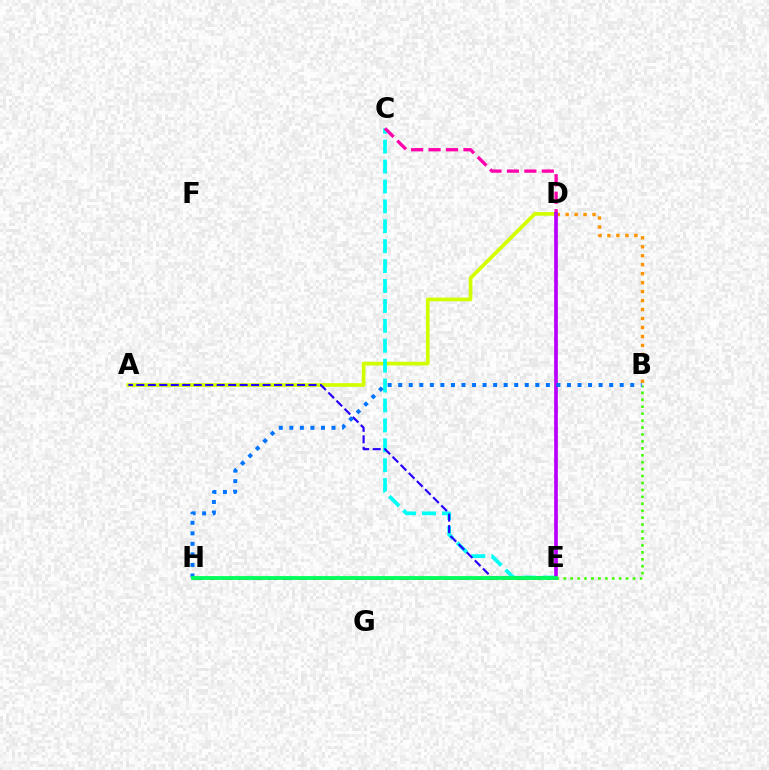{('B', 'E'): [{'color': '#3dff00', 'line_style': 'dotted', 'thickness': 1.88}], ('A', 'D'): [{'color': '#d1ff00', 'line_style': 'solid', 'thickness': 2.66}], ('B', 'D'): [{'color': '#ff9400', 'line_style': 'dotted', 'thickness': 2.44}], ('C', 'E'): [{'color': '#00fff6', 'line_style': 'dashed', 'thickness': 2.7}], ('E', 'H'): [{'color': '#ff0000', 'line_style': 'dashed', 'thickness': 2.0}, {'color': '#00ff5c', 'line_style': 'solid', 'thickness': 2.76}], ('C', 'D'): [{'color': '#ff00ac', 'line_style': 'dashed', 'thickness': 2.37}], ('D', 'E'): [{'color': '#b900ff', 'line_style': 'solid', 'thickness': 2.67}], ('A', 'E'): [{'color': '#2500ff', 'line_style': 'dashed', 'thickness': 1.56}], ('B', 'H'): [{'color': '#0074ff', 'line_style': 'dotted', 'thickness': 2.87}]}